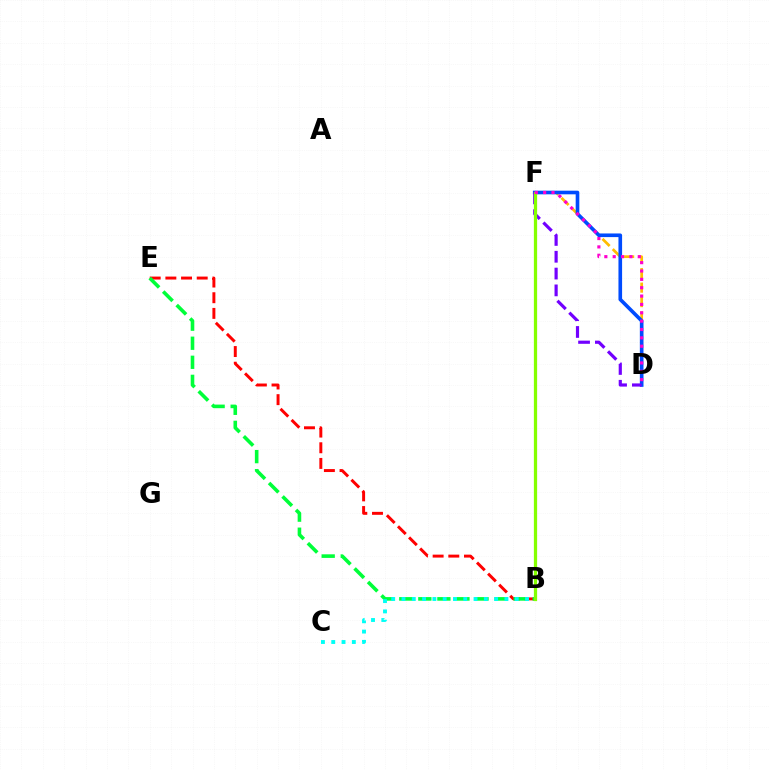{('D', 'F'): [{'color': '#ffbd00', 'line_style': 'dashed', 'thickness': 1.97}, {'color': '#004bff', 'line_style': 'solid', 'thickness': 2.62}, {'color': '#7200ff', 'line_style': 'dashed', 'thickness': 2.28}, {'color': '#ff00cf', 'line_style': 'dotted', 'thickness': 2.27}], ('B', 'E'): [{'color': '#ff0000', 'line_style': 'dashed', 'thickness': 2.13}, {'color': '#00ff39', 'line_style': 'dashed', 'thickness': 2.59}], ('B', 'C'): [{'color': '#00fff6', 'line_style': 'dotted', 'thickness': 2.8}], ('B', 'F'): [{'color': '#84ff00', 'line_style': 'solid', 'thickness': 2.34}]}